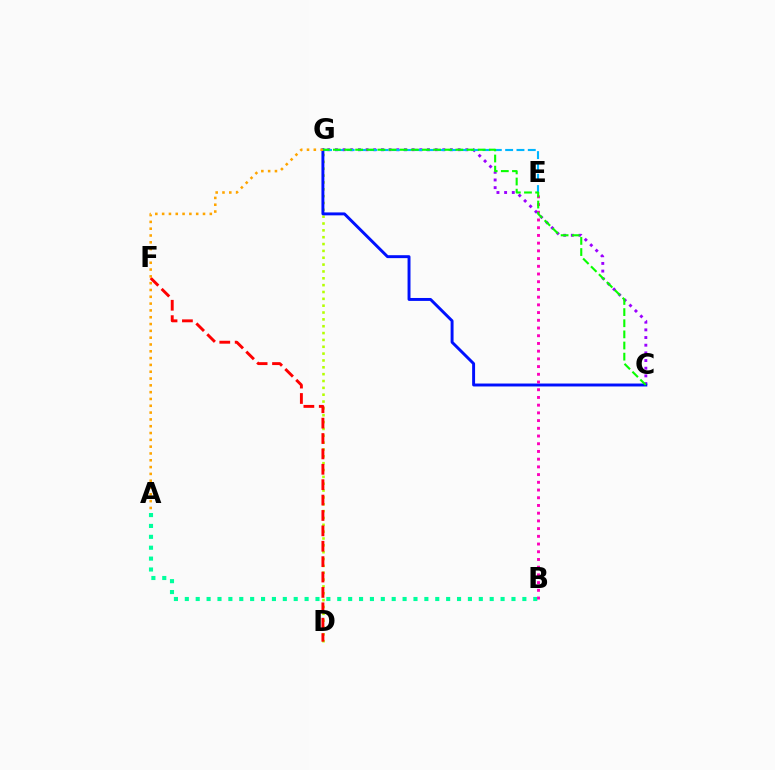{('D', 'G'): [{'color': '#b3ff00', 'line_style': 'dotted', 'thickness': 1.86}], ('A', 'B'): [{'color': '#00ff9d', 'line_style': 'dotted', 'thickness': 2.96}], ('C', 'G'): [{'color': '#9b00ff', 'line_style': 'dotted', 'thickness': 2.08}, {'color': '#0010ff', 'line_style': 'solid', 'thickness': 2.11}, {'color': '#08ff00', 'line_style': 'dashed', 'thickness': 1.51}], ('D', 'F'): [{'color': '#ff0000', 'line_style': 'dashed', 'thickness': 2.09}], ('E', 'G'): [{'color': '#00b5ff', 'line_style': 'dashed', 'thickness': 1.54}], ('B', 'E'): [{'color': '#ff00bd', 'line_style': 'dotted', 'thickness': 2.1}], ('A', 'G'): [{'color': '#ffa500', 'line_style': 'dotted', 'thickness': 1.85}]}